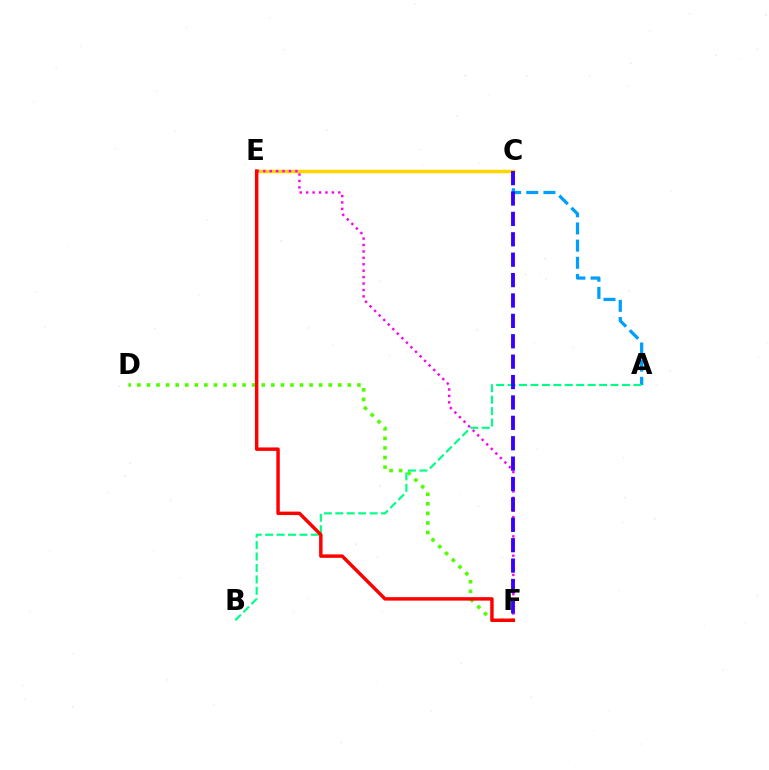{('D', 'F'): [{'color': '#4fff00', 'line_style': 'dotted', 'thickness': 2.6}], ('A', 'C'): [{'color': '#009eff', 'line_style': 'dashed', 'thickness': 2.33}], ('A', 'B'): [{'color': '#00ff86', 'line_style': 'dashed', 'thickness': 1.55}], ('C', 'E'): [{'color': '#ffd500', 'line_style': 'solid', 'thickness': 2.52}], ('E', 'F'): [{'color': '#ff00ed', 'line_style': 'dotted', 'thickness': 1.75}, {'color': '#ff0000', 'line_style': 'solid', 'thickness': 2.48}], ('C', 'F'): [{'color': '#3700ff', 'line_style': 'dashed', 'thickness': 2.77}]}